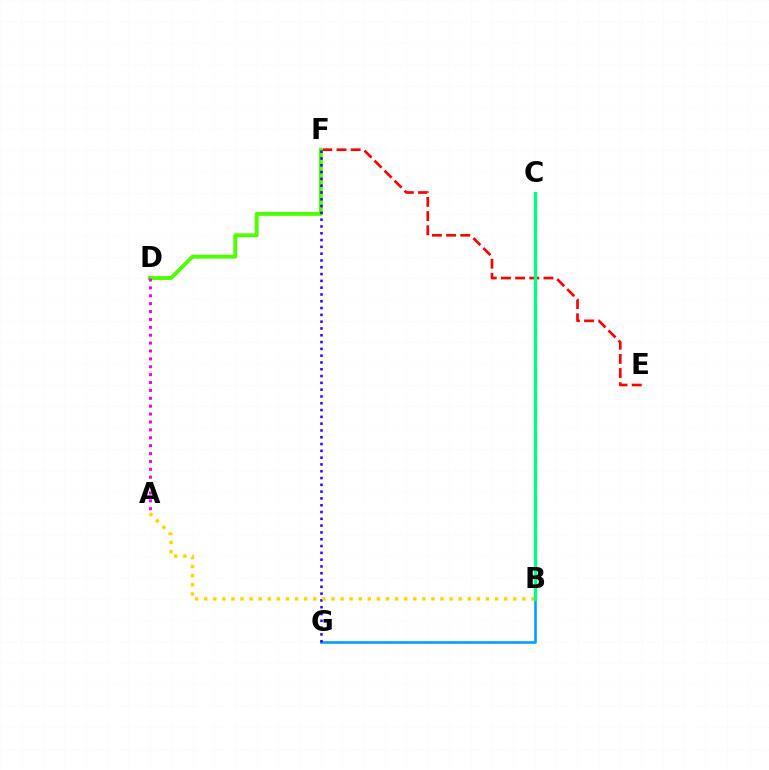{('E', 'F'): [{'color': '#ff0000', 'line_style': 'dashed', 'thickness': 1.93}], ('D', 'F'): [{'color': '#4fff00', 'line_style': 'solid', 'thickness': 2.83}], ('B', 'G'): [{'color': '#009eff', 'line_style': 'solid', 'thickness': 1.85}], ('F', 'G'): [{'color': '#3700ff', 'line_style': 'dotted', 'thickness': 1.85}], ('A', 'D'): [{'color': '#ff00ed', 'line_style': 'dotted', 'thickness': 2.14}], ('A', 'B'): [{'color': '#ffd500', 'line_style': 'dotted', 'thickness': 2.47}], ('B', 'C'): [{'color': '#00ff86', 'line_style': 'solid', 'thickness': 2.44}]}